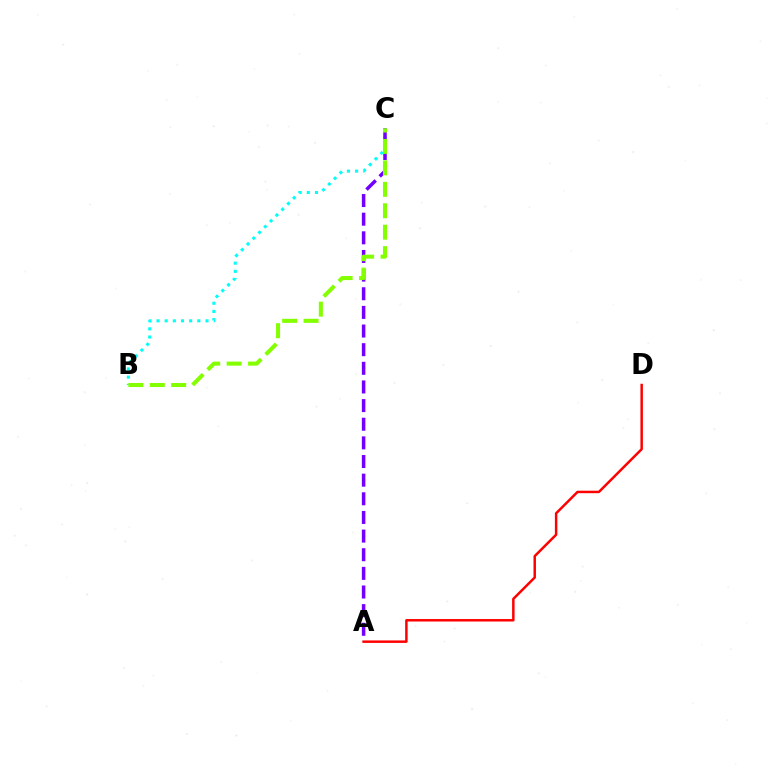{('B', 'C'): [{'color': '#00fff6', 'line_style': 'dotted', 'thickness': 2.22}, {'color': '#84ff00', 'line_style': 'dashed', 'thickness': 2.91}], ('A', 'C'): [{'color': '#7200ff', 'line_style': 'dashed', 'thickness': 2.53}], ('A', 'D'): [{'color': '#ff0000', 'line_style': 'solid', 'thickness': 1.78}]}